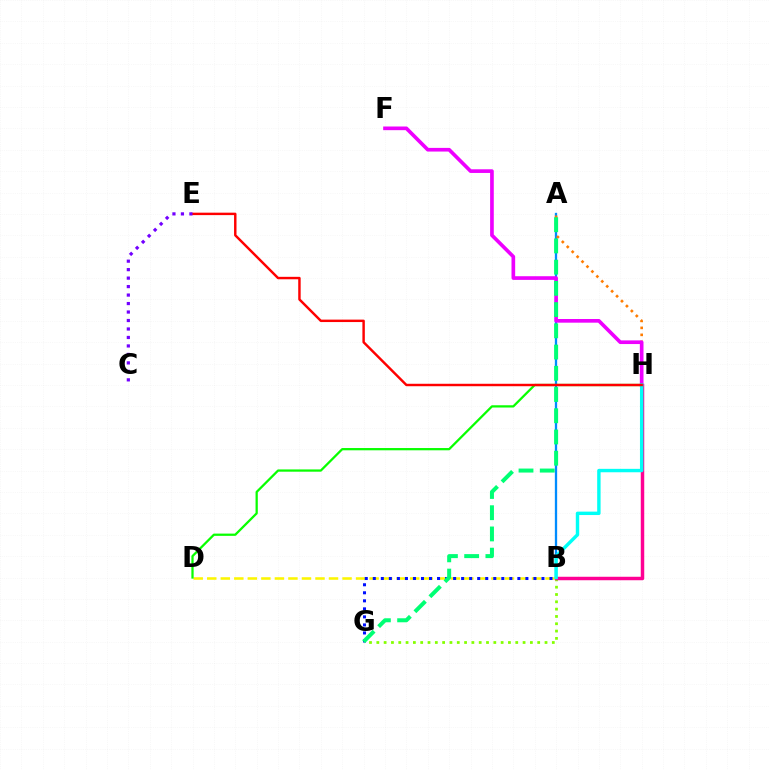{('B', 'G'): [{'color': '#84ff00', 'line_style': 'dotted', 'thickness': 1.99}, {'color': '#0010ff', 'line_style': 'dotted', 'thickness': 2.18}], ('A', 'B'): [{'color': '#008cff', 'line_style': 'solid', 'thickness': 1.66}], ('A', 'H'): [{'color': '#ff7c00', 'line_style': 'dotted', 'thickness': 1.9}], ('F', 'H'): [{'color': '#ee00ff', 'line_style': 'solid', 'thickness': 2.64}], ('B', 'H'): [{'color': '#ff0094', 'line_style': 'solid', 'thickness': 2.49}, {'color': '#00fff6', 'line_style': 'solid', 'thickness': 2.46}], ('B', 'D'): [{'color': '#fcf500', 'line_style': 'dashed', 'thickness': 1.84}], ('D', 'H'): [{'color': '#08ff00', 'line_style': 'solid', 'thickness': 1.63}], ('E', 'H'): [{'color': '#ff0000', 'line_style': 'solid', 'thickness': 1.76}], ('C', 'E'): [{'color': '#7200ff', 'line_style': 'dotted', 'thickness': 2.3}], ('A', 'G'): [{'color': '#00ff74', 'line_style': 'dashed', 'thickness': 2.88}]}